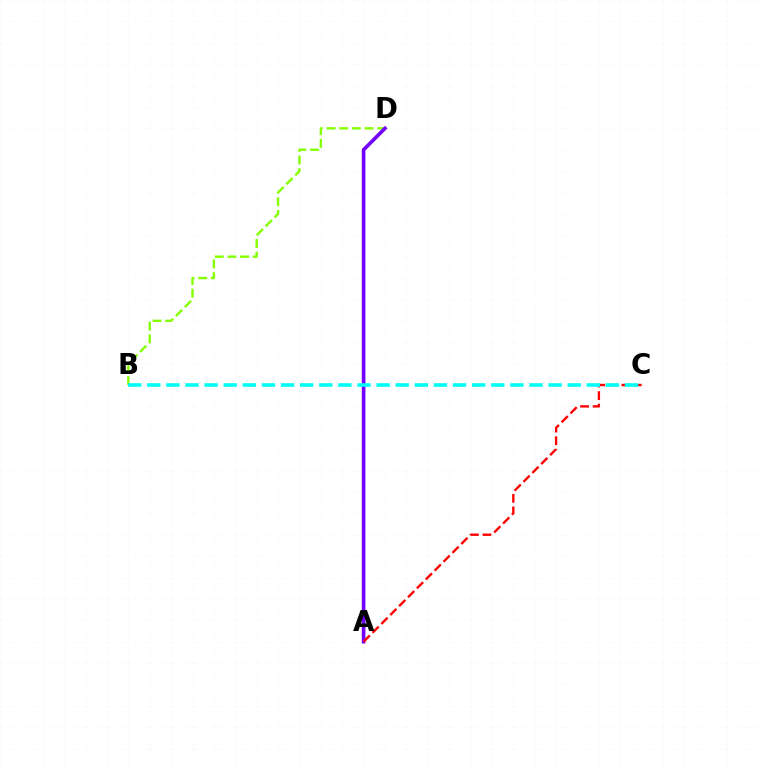{('B', 'D'): [{'color': '#84ff00', 'line_style': 'dashed', 'thickness': 1.72}], ('A', 'D'): [{'color': '#7200ff', 'line_style': 'solid', 'thickness': 2.6}], ('A', 'C'): [{'color': '#ff0000', 'line_style': 'dashed', 'thickness': 1.71}], ('B', 'C'): [{'color': '#00fff6', 'line_style': 'dashed', 'thickness': 2.6}]}